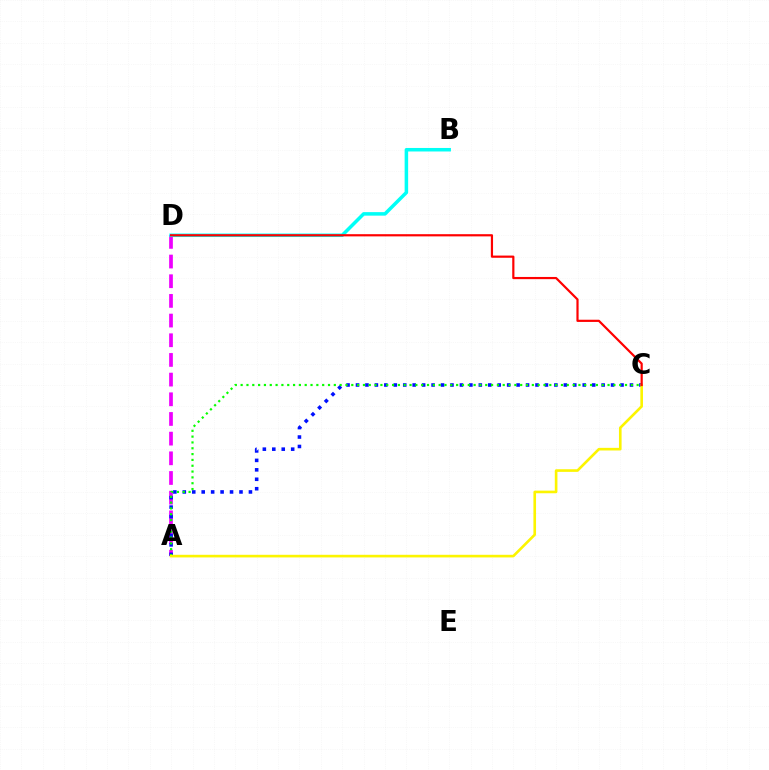{('A', 'D'): [{'color': '#ee00ff', 'line_style': 'dashed', 'thickness': 2.67}], ('B', 'D'): [{'color': '#00fff6', 'line_style': 'solid', 'thickness': 2.53}], ('A', 'C'): [{'color': '#0010ff', 'line_style': 'dotted', 'thickness': 2.57}, {'color': '#08ff00', 'line_style': 'dotted', 'thickness': 1.58}, {'color': '#fcf500', 'line_style': 'solid', 'thickness': 1.89}], ('C', 'D'): [{'color': '#ff0000', 'line_style': 'solid', 'thickness': 1.58}]}